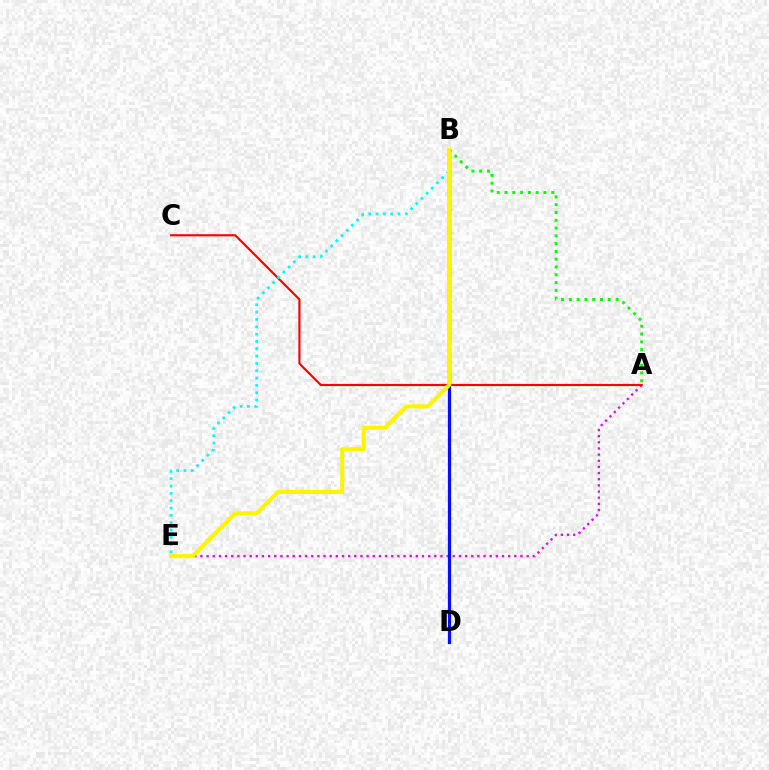{('A', 'E'): [{'color': '#ee00ff', 'line_style': 'dotted', 'thickness': 1.67}], ('B', 'D'): [{'color': '#0010ff', 'line_style': 'solid', 'thickness': 2.32}], ('A', 'C'): [{'color': '#ff0000', 'line_style': 'solid', 'thickness': 1.55}], ('A', 'B'): [{'color': '#08ff00', 'line_style': 'dotted', 'thickness': 2.11}], ('B', 'E'): [{'color': '#00fff6', 'line_style': 'dotted', 'thickness': 1.99}, {'color': '#fcf500', 'line_style': 'solid', 'thickness': 2.95}]}